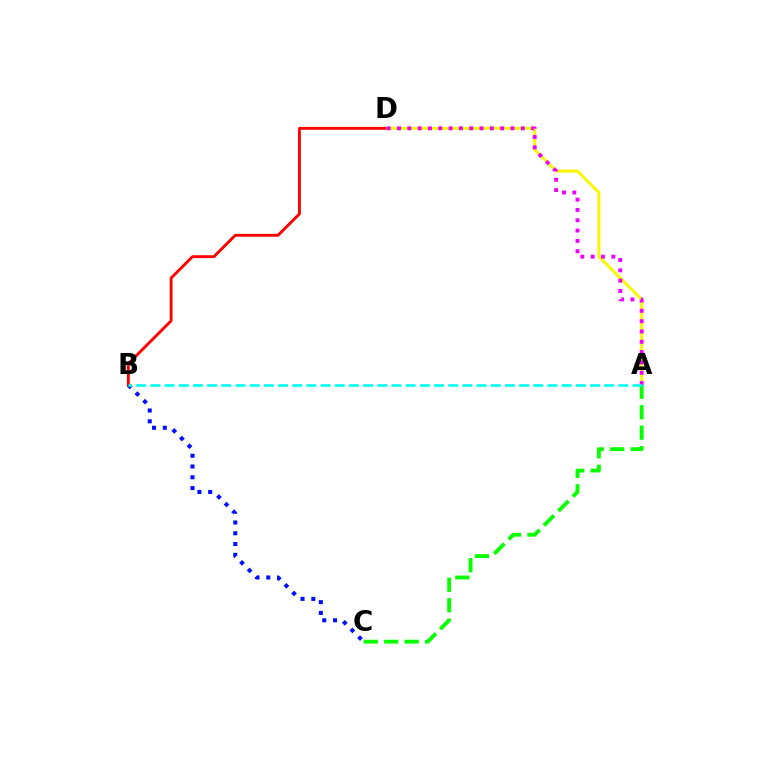{('A', 'D'): [{'color': '#fcf500', 'line_style': 'solid', 'thickness': 2.12}, {'color': '#ee00ff', 'line_style': 'dotted', 'thickness': 2.8}], ('B', 'C'): [{'color': '#0010ff', 'line_style': 'dotted', 'thickness': 2.93}], ('B', 'D'): [{'color': '#ff0000', 'line_style': 'solid', 'thickness': 2.07}], ('A', 'C'): [{'color': '#08ff00', 'line_style': 'dashed', 'thickness': 2.78}], ('A', 'B'): [{'color': '#00fff6', 'line_style': 'dashed', 'thickness': 1.93}]}